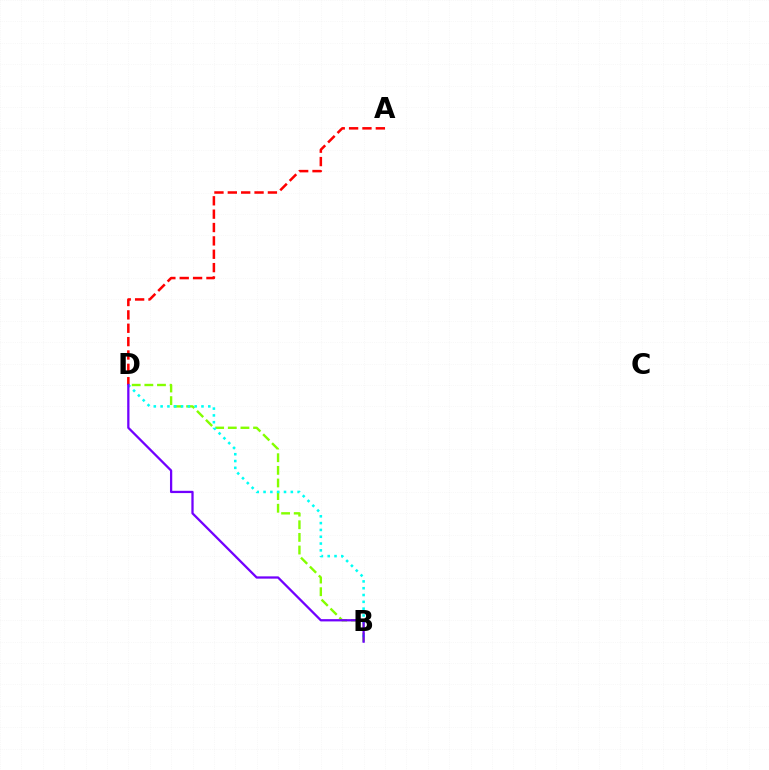{('B', 'D'): [{'color': '#84ff00', 'line_style': 'dashed', 'thickness': 1.72}, {'color': '#00fff6', 'line_style': 'dotted', 'thickness': 1.85}, {'color': '#7200ff', 'line_style': 'solid', 'thickness': 1.64}], ('A', 'D'): [{'color': '#ff0000', 'line_style': 'dashed', 'thickness': 1.82}]}